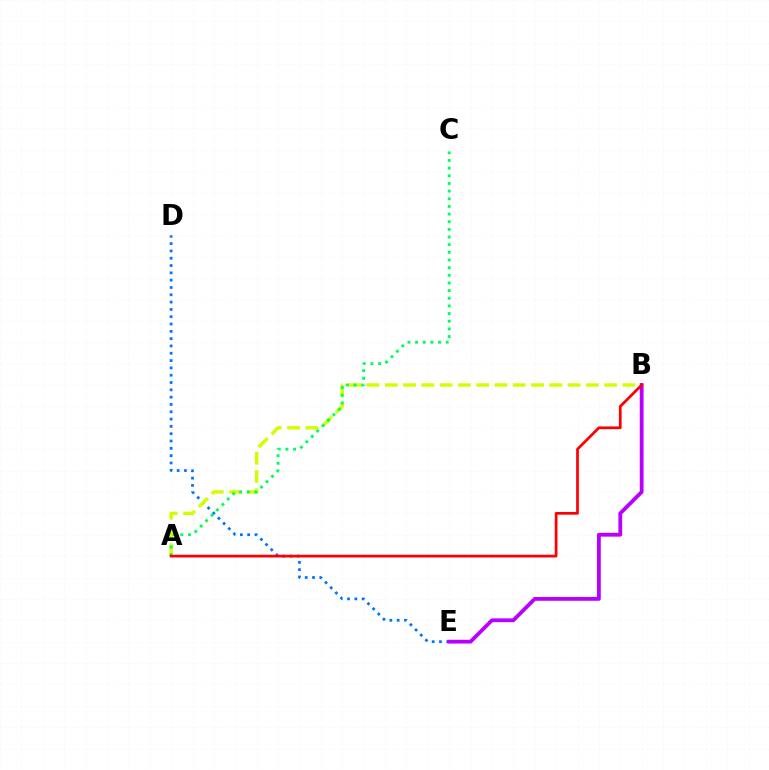{('D', 'E'): [{'color': '#0074ff', 'line_style': 'dotted', 'thickness': 1.99}], ('A', 'B'): [{'color': '#d1ff00', 'line_style': 'dashed', 'thickness': 2.48}, {'color': '#ff0000', 'line_style': 'solid', 'thickness': 1.96}], ('A', 'C'): [{'color': '#00ff5c', 'line_style': 'dotted', 'thickness': 2.08}], ('B', 'E'): [{'color': '#b900ff', 'line_style': 'solid', 'thickness': 2.74}]}